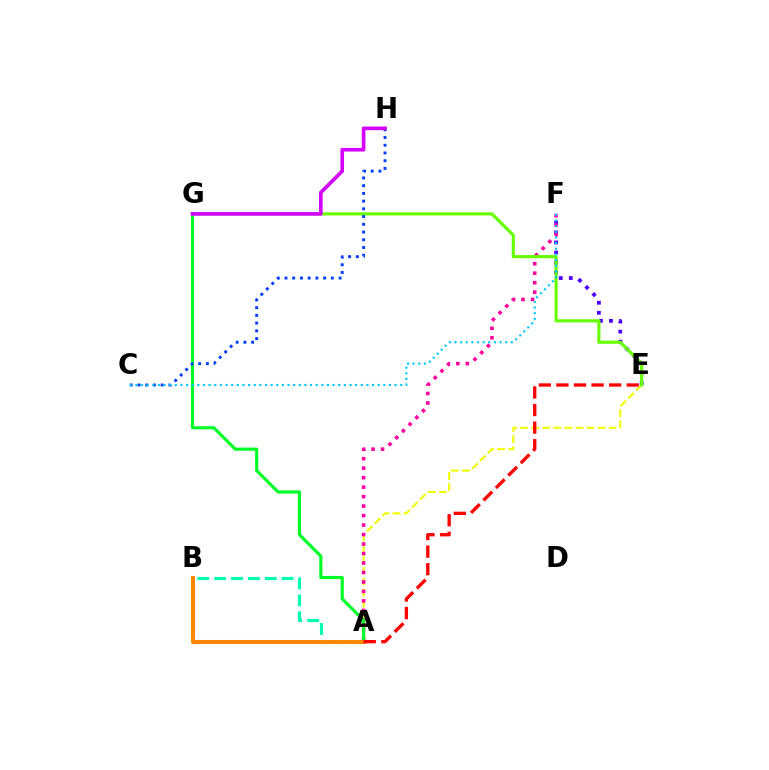{('E', 'F'): [{'color': '#4f00ff', 'line_style': 'dotted', 'thickness': 2.73}], ('A', 'E'): [{'color': '#eeff00', 'line_style': 'dashed', 'thickness': 1.5}, {'color': '#ff0000', 'line_style': 'dashed', 'thickness': 2.39}], ('A', 'F'): [{'color': '#ff00a0', 'line_style': 'dotted', 'thickness': 2.58}], ('A', 'G'): [{'color': '#00ff27', 'line_style': 'solid', 'thickness': 2.27}], ('E', 'G'): [{'color': '#66ff00', 'line_style': 'solid', 'thickness': 2.26}], ('A', 'B'): [{'color': '#00ffaf', 'line_style': 'dashed', 'thickness': 2.29}, {'color': '#ff8800', 'line_style': 'solid', 'thickness': 2.94}], ('C', 'H'): [{'color': '#003fff', 'line_style': 'dotted', 'thickness': 2.1}], ('C', 'F'): [{'color': '#00c7ff', 'line_style': 'dotted', 'thickness': 1.53}], ('G', 'H'): [{'color': '#d600ff', 'line_style': 'solid', 'thickness': 2.62}]}